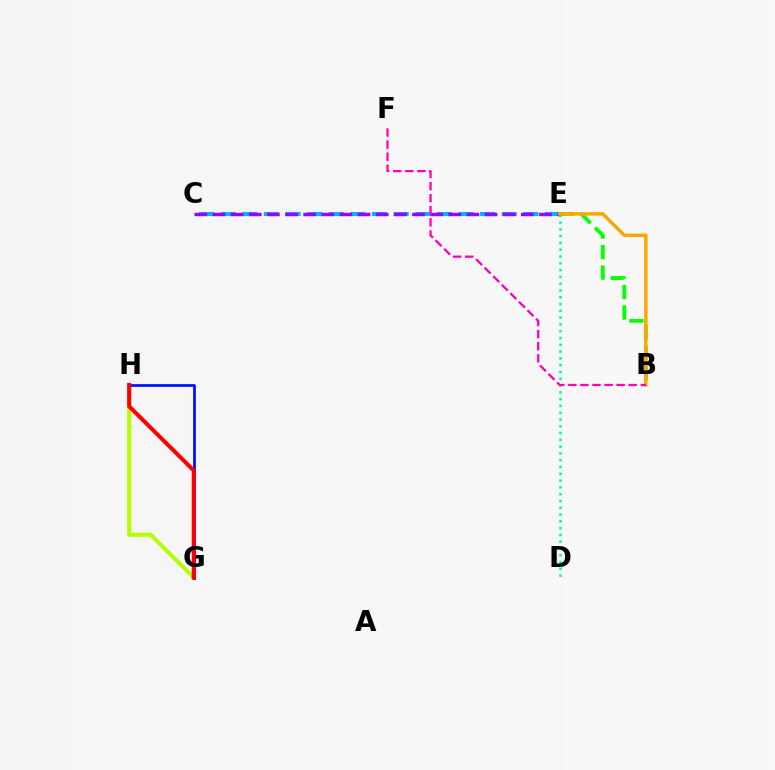{('D', 'E'): [{'color': '#00ff9d', 'line_style': 'dotted', 'thickness': 1.85}], ('G', 'H'): [{'color': '#b3ff00', 'line_style': 'solid', 'thickness': 2.94}, {'color': '#0010ff', 'line_style': 'solid', 'thickness': 1.98}, {'color': '#ff0000', 'line_style': 'solid', 'thickness': 2.92}], ('B', 'E'): [{'color': '#08ff00', 'line_style': 'dashed', 'thickness': 2.78}, {'color': '#ffa500', 'line_style': 'solid', 'thickness': 2.49}], ('C', 'E'): [{'color': '#00b5ff', 'line_style': 'dashed', 'thickness': 2.94}, {'color': '#9b00ff', 'line_style': 'dashed', 'thickness': 2.46}], ('B', 'F'): [{'color': '#ff00bd', 'line_style': 'dashed', 'thickness': 1.64}]}